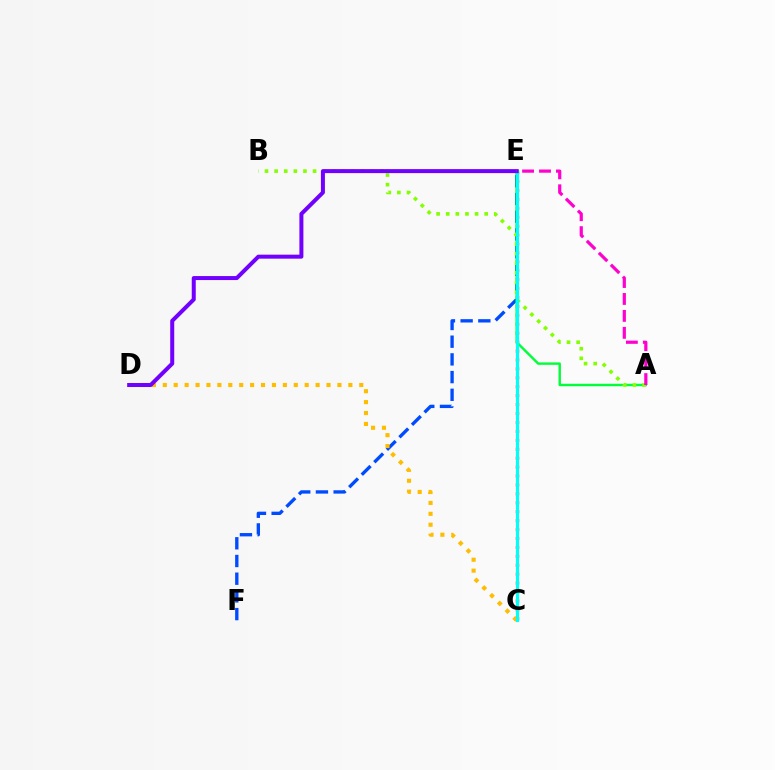{('E', 'F'): [{'color': '#004bff', 'line_style': 'dashed', 'thickness': 2.4}], ('C', 'E'): [{'color': '#ff0000', 'line_style': 'dotted', 'thickness': 2.42}, {'color': '#00fff6', 'line_style': 'solid', 'thickness': 2.27}], ('A', 'E'): [{'color': '#00ff39', 'line_style': 'solid', 'thickness': 1.74}, {'color': '#ff00cf', 'line_style': 'dashed', 'thickness': 2.3}], ('A', 'B'): [{'color': '#84ff00', 'line_style': 'dotted', 'thickness': 2.61}], ('C', 'D'): [{'color': '#ffbd00', 'line_style': 'dotted', 'thickness': 2.97}], ('D', 'E'): [{'color': '#7200ff', 'line_style': 'solid', 'thickness': 2.88}]}